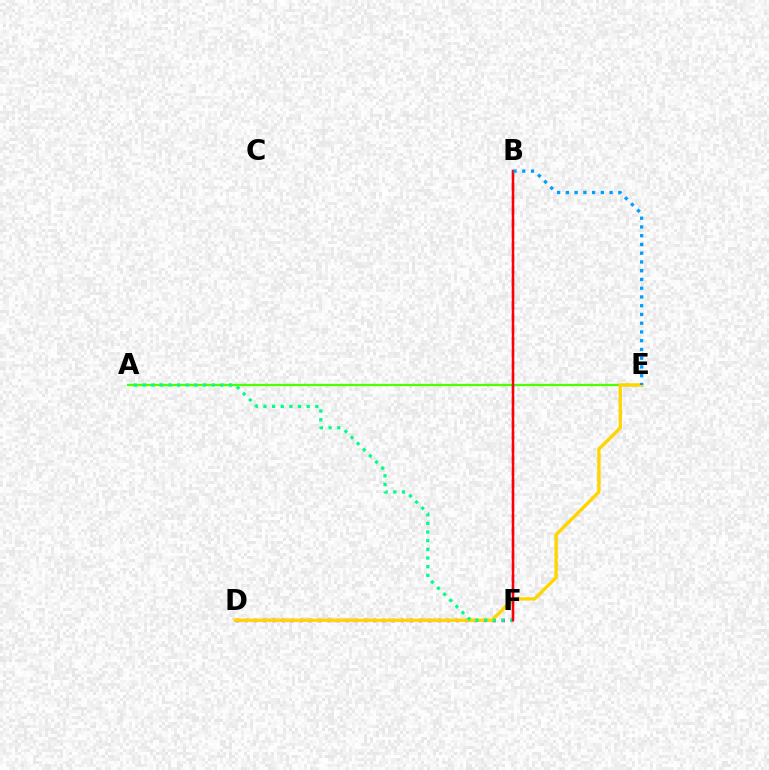{('D', 'F'): [{'color': '#ff00ed', 'line_style': 'dotted', 'thickness': 2.49}], ('A', 'E'): [{'color': '#4fff00', 'line_style': 'solid', 'thickness': 1.65}], ('D', 'E'): [{'color': '#ffd500', 'line_style': 'solid', 'thickness': 2.4}], ('B', 'F'): [{'color': '#3700ff', 'line_style': 'dashed', 'thickness': 1.61}, {'color': '#ff0000', 'line_style': 'solid', 'thickness': 1.78}], ('A', 'F'): [{'color': '#00ff86', 'line_style': 'dotted', 'thickness': 2.35}], ('B', 'E'): [{'color': '#009eff', 'line_style': 'dotted', 'thickness': 2.38}]}